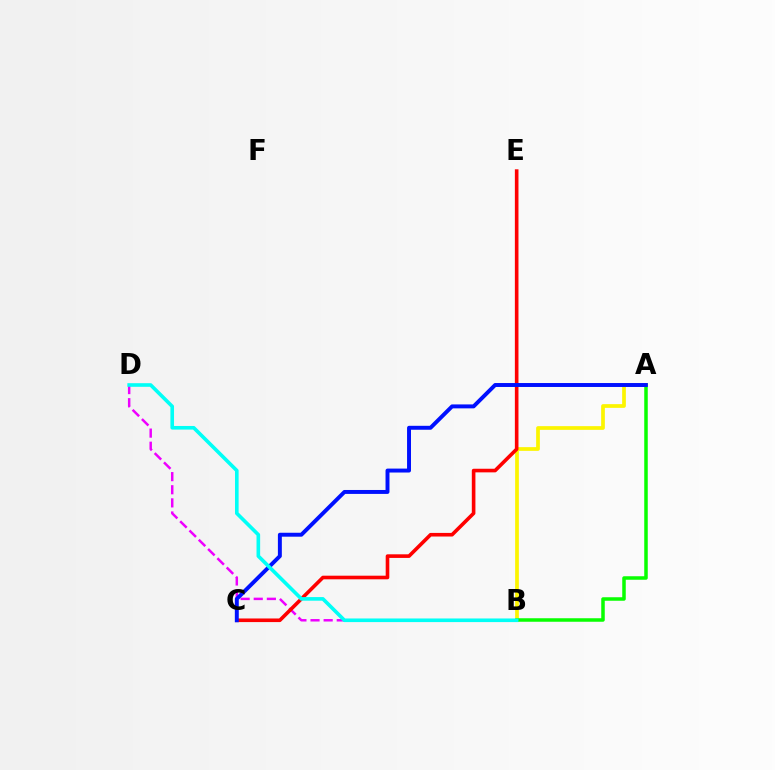{('B', 'D'): [{'color': '#ee00ff', 'line_style': 'dashed', 'thickness': 1.78}, {'color': '#00fff6', 'line_style': 'solid', 'thickness': 2.61}], ('A', 'B'): [{'color': '#fcf500', 'line_style': 'solid', 'thickness': 2.67}, {'color': '#08ff00', 'line_style': 'solid', 'thickness': 2.52}], ('C', 'E'): [{'color': '#ff0000', 'line_style': 'solid', 'thickness': 2.6}], ('A', 'C'): [{'color': '#0010ff', 'line_style': 'solid', 'thickness': 2.84}]}